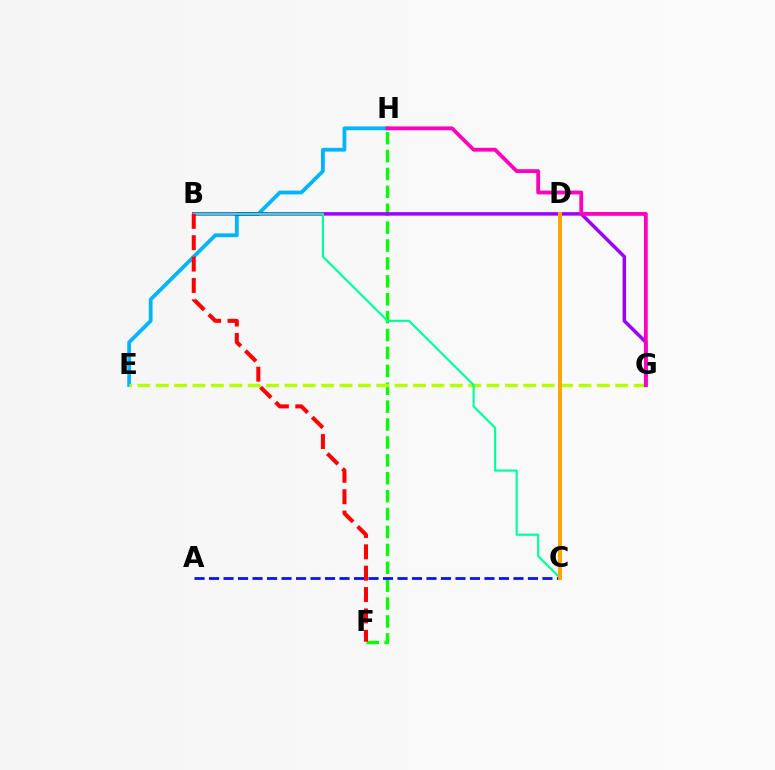{('E', 'H'): [{'color': '#00b5ff', 'line_style': 'solid', 'thickness': 2.73}], ('F', 'H'): [{'color': '#08ff00', 'line_style': 'dashed', 'thickness': 2.43}], ('E', 'G'): [{'color': '#b3ff00', 'line_style': 'dashed', 'thickness': 2.5}], ('A', 'C'): [{'color': '#0010ff', 'line_style': 'dashed', 'thickness': 1.97}], ('B', 'G'): [{'color': '#9b00ff', 'line_style': 'solid', 'thickness': 2.5}], ('B', 'C'): [{'color': '#00ff9d', 'line_style': 'solid', 'thickness': 1.56}], ('G', 'H'): [{'color': '#ff00bd', 'line_style': 'solid', 'thickness': 2.74}], ('C', 'D'): [{'color': '#ffa500', 'line_style': 'solid', 'thickness': 2.84}], ('B', 'F'): [{'color': '#ff0000', 'line_style': 'dashed', 'thickness': 2.9}]}